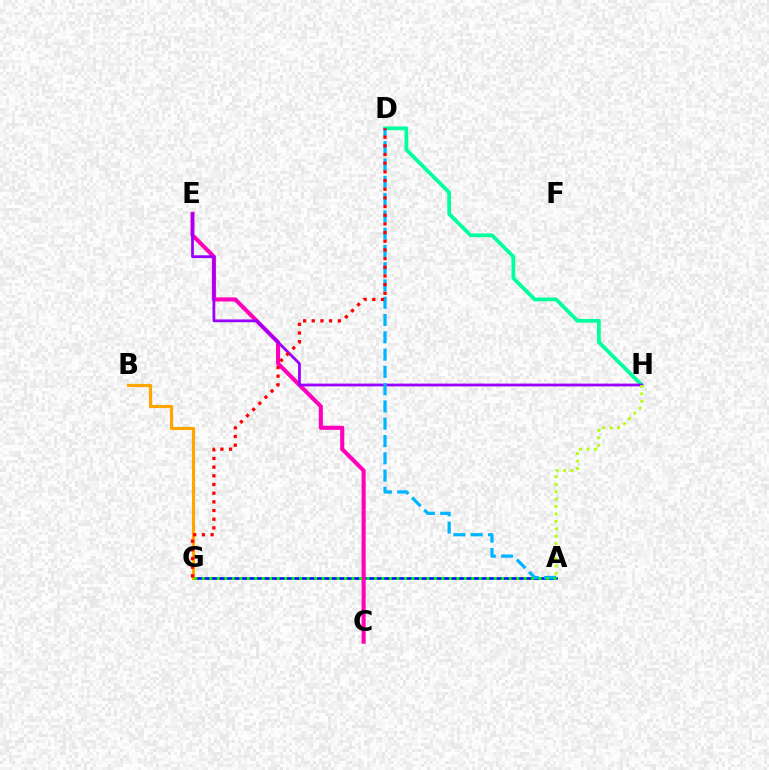{('A', 'G'): [{'color': '#0010ff', 'line_style': 'solid', 'thickness': 1.92}, {'color': '#08ff00', 'line_style': 'dotted', 'thickness': 2.03}], ('D', 'H'): [{'color': '#00ff9d', 'line_style': 'solid', 'thickness': 2.71}], ('C', 'E'): [{'color': '#ff00bd', 'line_style': 'solid', 'thickness': 2.95}], ('E', 'H'): [{'color': '#9b00ff', 'line_style': 'solid', 'thickness': 2.01}], ('A', 'D'): [{'color': '#00b5ff', 'line_style': 'dashed', 'thickness': 2.35}], ('B', 'G'): [{'color': '#ffa500', 'line_style': 'solid', 'thickness': 2.27}], ('D', 'G'): [{'color': '#ff0000', 'line_style': 'dotted', 'thickness': 2.36}], ('A', 'H'): [{'color': '#b3ff00', 'line_style': 'dotted', 'thickness': 2.02}]}